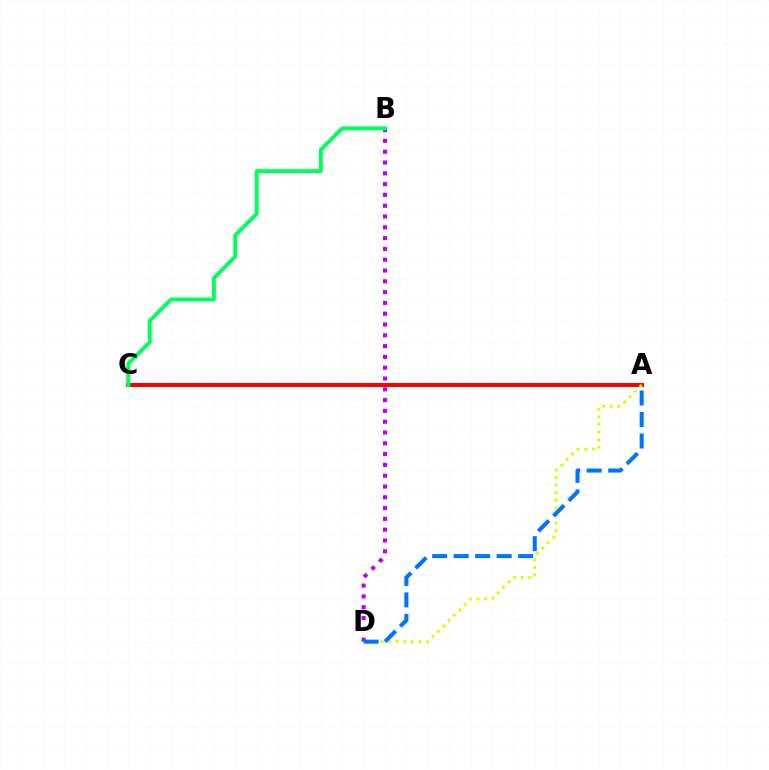{('A', 'C'): [{'color': '#ff0000', 'line_style': 'solid', 'thickness': 2.89}], ('A', 'D'): [{'color': '#d1ff00', 'line_style': 'dotted', 'thickness': 2.06}, {'color': '#0074ff', 'line_style': 'dashed', 'thickness': 2.92}], ('B', 'D'): [{'color': '#b900ff', 'line_style': 'dotted', 'thickness': 2.93}], ('B', 'C'): [{'color': '#00ff5c', 'line_style': 'solid', 'thickness': 2.81}]}